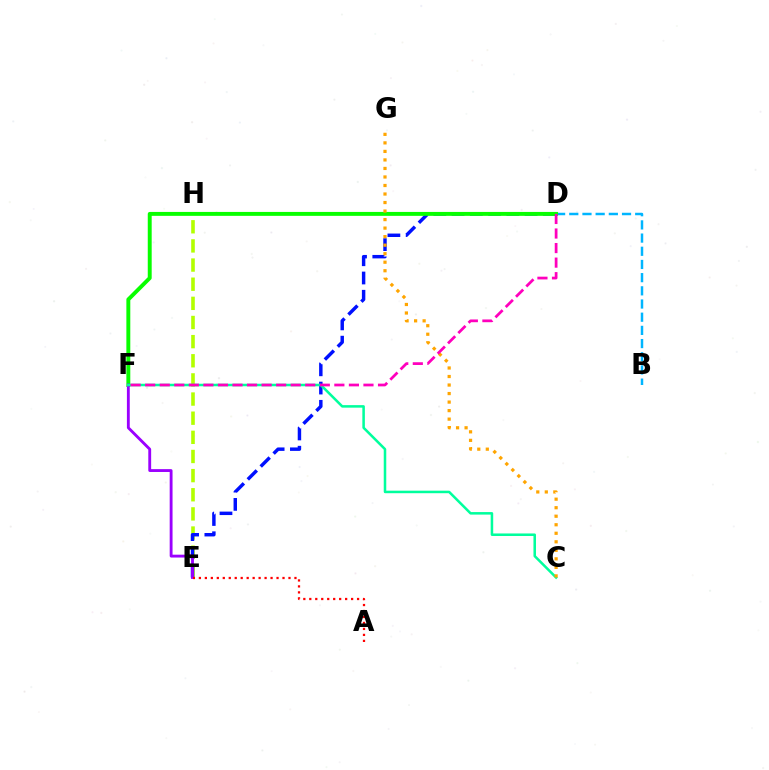{('B', 'D'): [{'color': '#00b5ff', 'line_style': 'dashed', 'thickness': 1.79}], ('E', 'H'): [{'color': '#b3ff00', 'line_style': 'dashed', 'thickness': 2.6}], ('D', 'E'): [{'color': '#0010ff', 'line_style': 'dashed', 'thickness': 2.48}], ('D', 'F'): [{'color': '#08ff00', 'line_style': 'solid', 'thickness': 2.82}, {'color': '#ff00bd', 'line_style': 'dashed', 'thickness': 1.98}], ('E', 'F'): [{'color': '#9b00ff', 'line_style': 'solid', 'thickness': 2.05}], ('C', 'F'): [{'color': '#00ff9d', 'line_style': 'solid', 'thickness': 1.82}], ('C', 'G'): [{'color': '#ffa500', 'line_style': 'dotted', 'thickness': 2.32}], ('A', 'E'): [{'color': '#ff0000', 'line_style': 'dotted', 'thickness': 1.62}]}